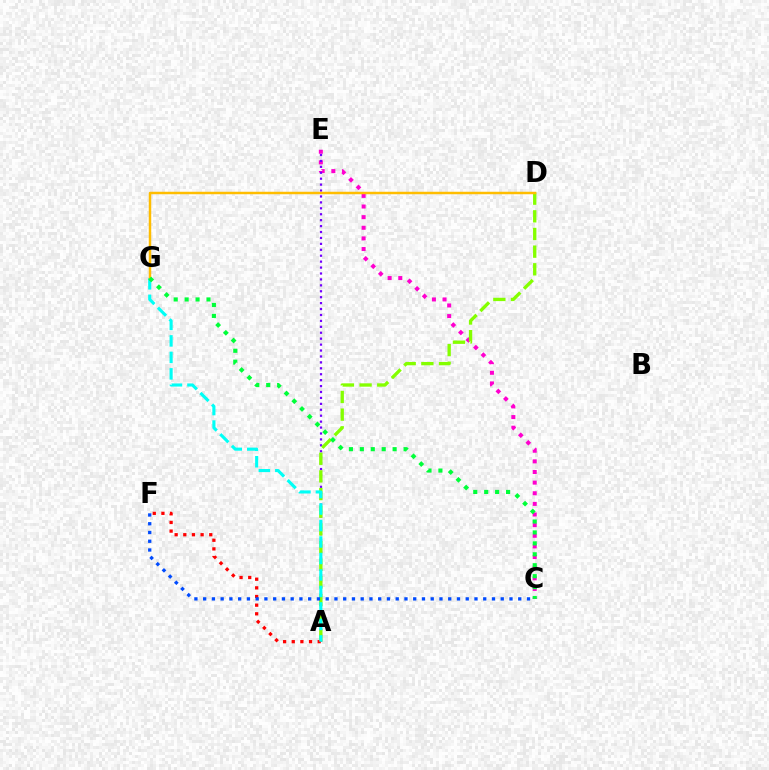{('C', 'E'): [{'color': '#ff00cf', 'line_style': 'dotted', 'thickness': 2.89}], ('A', 'E'): [{'color': '#7200ff', 'line_style': 'dotted', 'thickness': 1.61}], ('A', 'D'): [{'color': '#84ff00', 'line_style': 'dashed', 'thickness': 2.4}], ('A', 'F'): [{'color': '#ff0000', 'line_style': 'dotted', 'thickness': 2.35}], ('A', 'G'): [{'color': '#00fff6', 'line_style': 'dashed', 'thickness': 2.24}], ('D', 'G'): [{'color': '#ffbd00', 'line_style': 'solid', 'thickness': 1.79}], ('C', 'F'): [{'color': '#004bff', 'line_style': 'dotted', 'thickness': 2.38}], ('C', 'G'): [{'color': '#00ff39', 'line_style': 'dotted', 'thickness': 2.97}]}